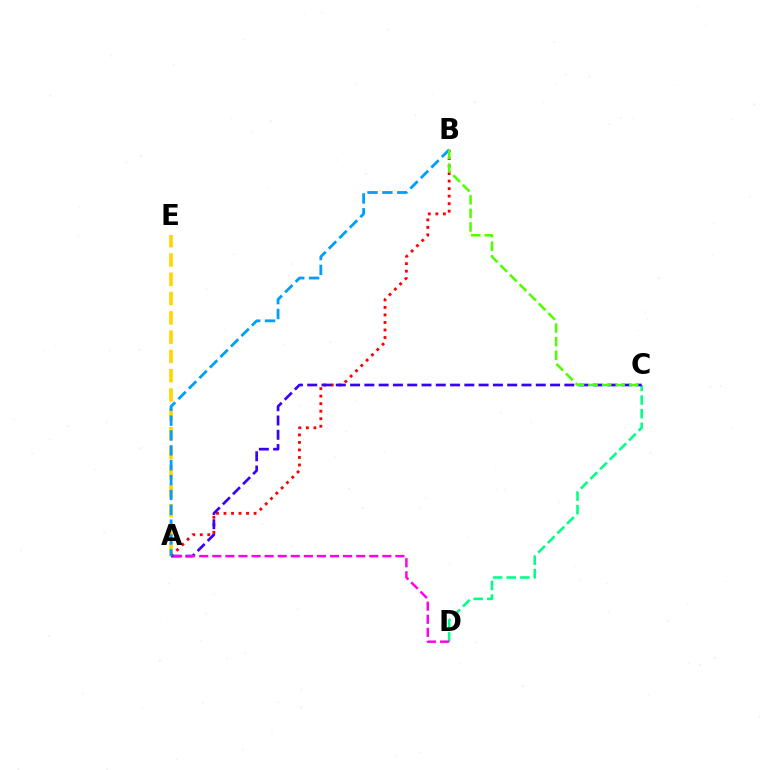{('A', 'E'): [{'color': '#ffd500', 'line_style': 'dashed', 'thickness': 2.62}], ('A', 'B'): [{'color': '#ff0000', 'line_style': 'dotted', 'thickness': 2.04}, {'color': '#009eff', 'line_style': 'dashed', 'thickness': 2.02}], ('C', 'D'): [{'color': '#00ff86', 'line_style': 'dashed', 'thickness': 1.85}], ('A', 'C'): [{'color': '#3700ff', 'line_style': 'dashed', 'thickness': 1.94}], ('A', 'D'): [{'color': '#ff00ed', 'line_style': 'dashed', 'thickness': 1.78}], ('B', 'C'): [{'color': '#4fff00', 'line_style': 'dashed', 'thickness': 1.84}]}